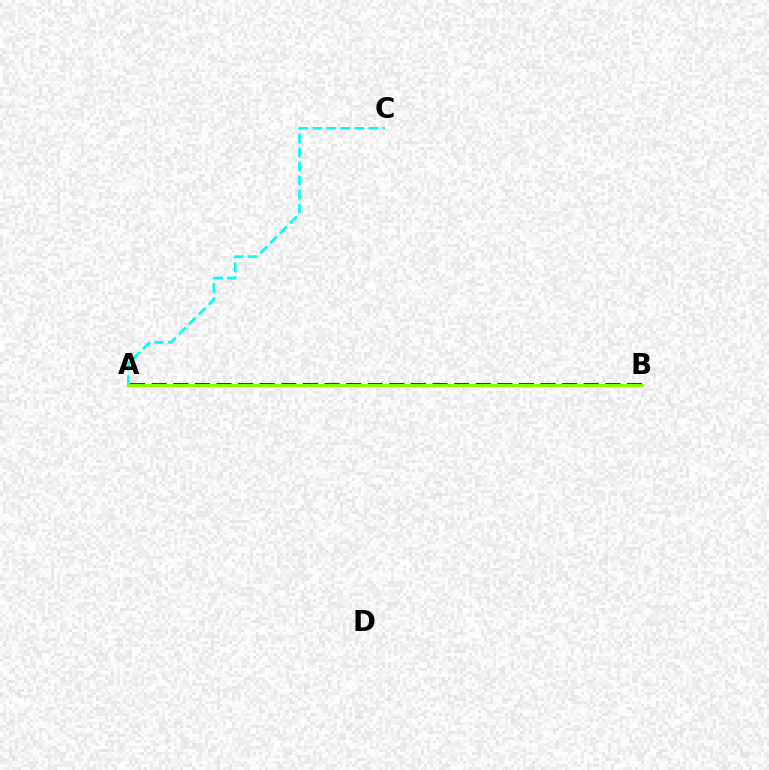{('A', 'B'): [{'color': '#ff0000', 'line_style': 'solid', 'thickness': 1.86}, {'color': '#7200ff', 'line_style': 'dashed', 'thickness': 2.93}, {'color': '#84ff00', 'line_style': 'solid', 'thickness': 2.15}], ('A', 'C'): [{'color': '#00fff6', 'line_style': 'dashed', 'thickness': 1.9}]}